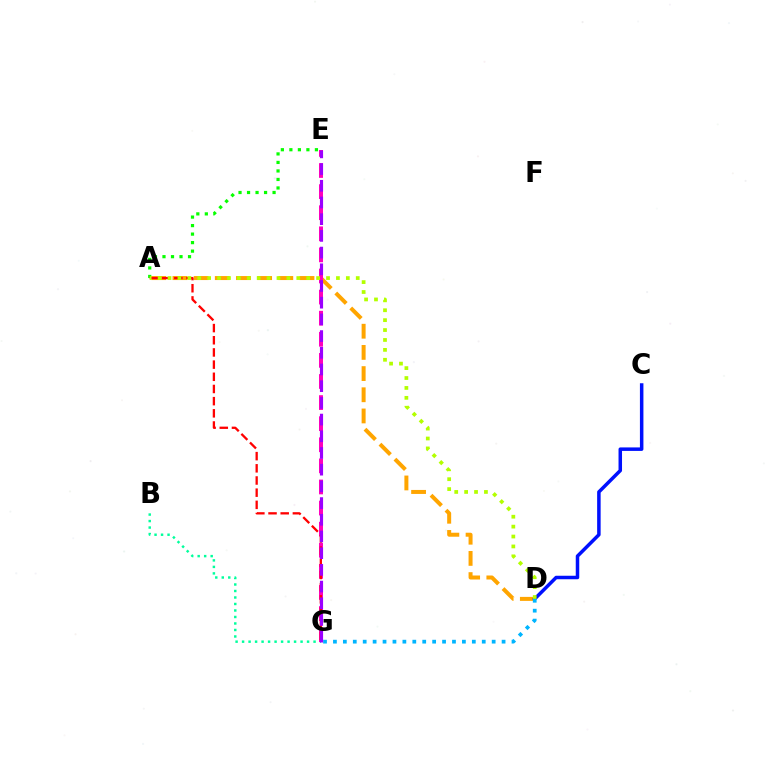{('A', 'E'): [{'color': '#08ff00', 'line_style': 'dotted', 'thickness': 2.31}], ('B', 'G'): [{'color': '#00ff9d', 'line_style': 'dotted', 'thickness': 1.77}], ('A', 'D'): [{'color': '#ffa500', 'line_style': 'dashed', 'thickness': 2.88}, {'color': '#b3ff00', 'line_style': 'dotted', 'thickness': 2.69}], ('E', 'G'): [{'color': '#ff00bd', 'line_style': 'dashed', 'thickness': 2.87}, {'color': '#9b00ff', 'line_style': 'dashed', 'thickness': 2.27}], ('C', 'D'): [{'color': '#0010ff', 'line_style': 'solid', 'thickness': 2.52}], ('D', 'G'): [{'color': '#00b5ff', 'line_style': 'dotted', 'thickness': 2.7}], ('A', 'G'): [{'color': '#ff0000', 'line_style': 'dashed', 'thickness': 1.65}]}